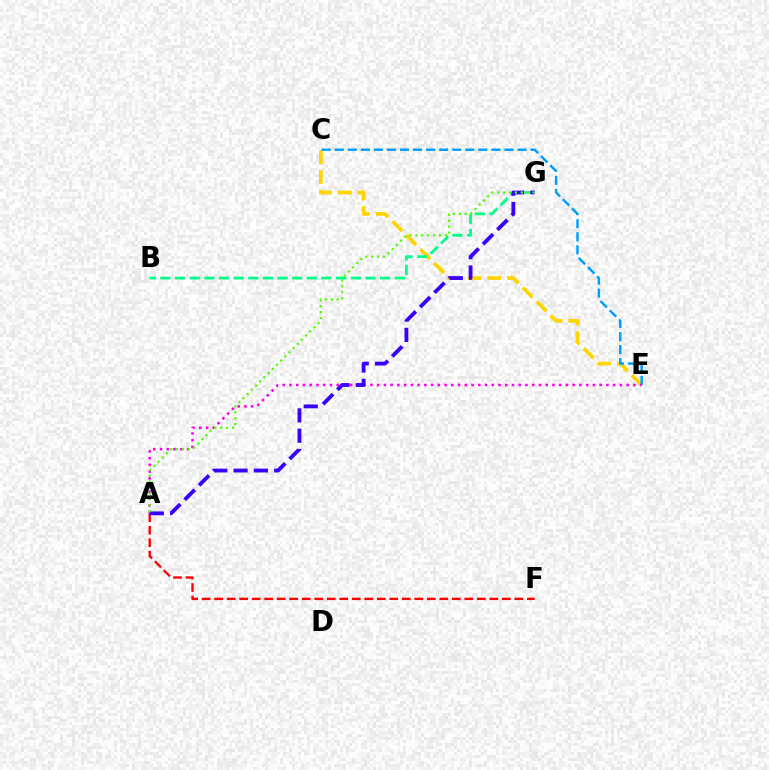{('C', 'E'): [{'color': '#ffd500', 'line_style': 'dashed', 'thickness': 2.68}, {'color': '#009eff', 'line_style': 'dashed', 'thickness': 1.77}], ('A', 'F'): [{'color': '#ff0000', 'line_style': 'dashed', 'thickness': 1.7}], ('A', 'E'): [{'color': '#ff00ed', 'line_style': 'dotted', 'thickness': 1.83}], ('B', 'G'): [{'color': '#00ff86', 'line_style': 'dashed', 'thickness': 1.99}], ('A', 'G'): [{'color': '#3700ff', 'line_style': 'dashed', 'thickness': 2.76}, {'color': '#4fff00', 'line_style': 'dotted', 'thickness': 1.6}]}